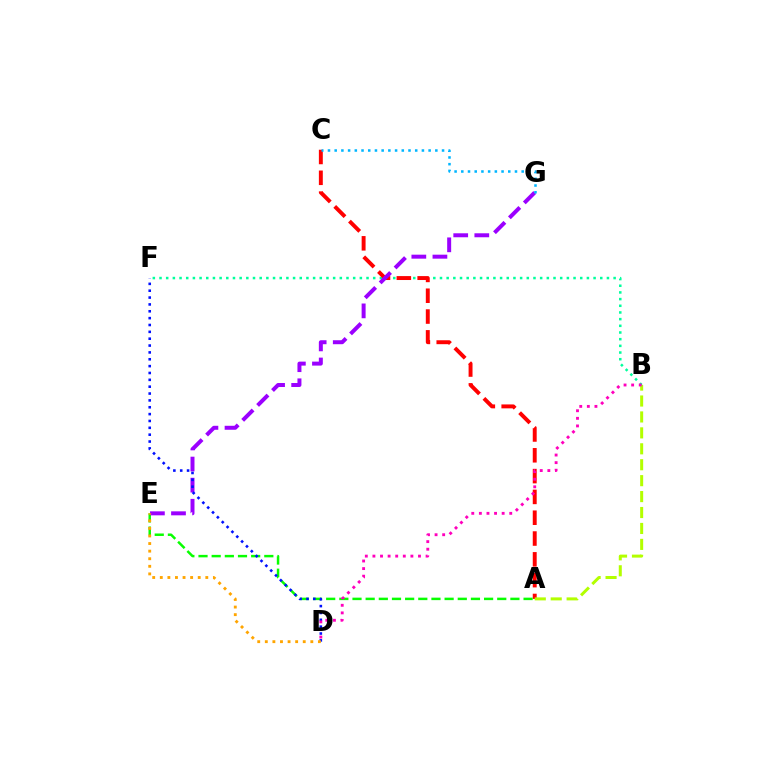{('B', 'F'): [{'color': '#00ff9d', 'line_style': 'dotted', 'thickness': 1.81}], ('A', 'C'): [{'color': '#ff0000', 'line_style': 'dashed', 'thickness': 2.83}], ('A', 'E'): [{'color': '#08ff00', 'line_style': 'dashed', 'thickness': 1.79}], ('E', 'G'): [{'color': '#9b00ff', 'line_style': 'dashed', 'thickness': 2.87}], ('D', 'F'): [{'color': '#0010ff', 'line_style': 'dotted', 'thickness': 1.86}], ('D', 'E'): [{'color': '#ffa500', 'line_style': 'dotted', 'thickness': 2.06}], ('A', 'B'): [{'color': '#b3ff00', 'line_style': 'dashed', 'thickness': 2.16}], ('C', 'G'): [{'color': '#00b5ff', 'line_style': 'dotted', 'thickness': 1.82}], ('B', 'D'): [{'color': '#ff00bd', 'line_style': 'dotted', 'thickness': 2.06}]}